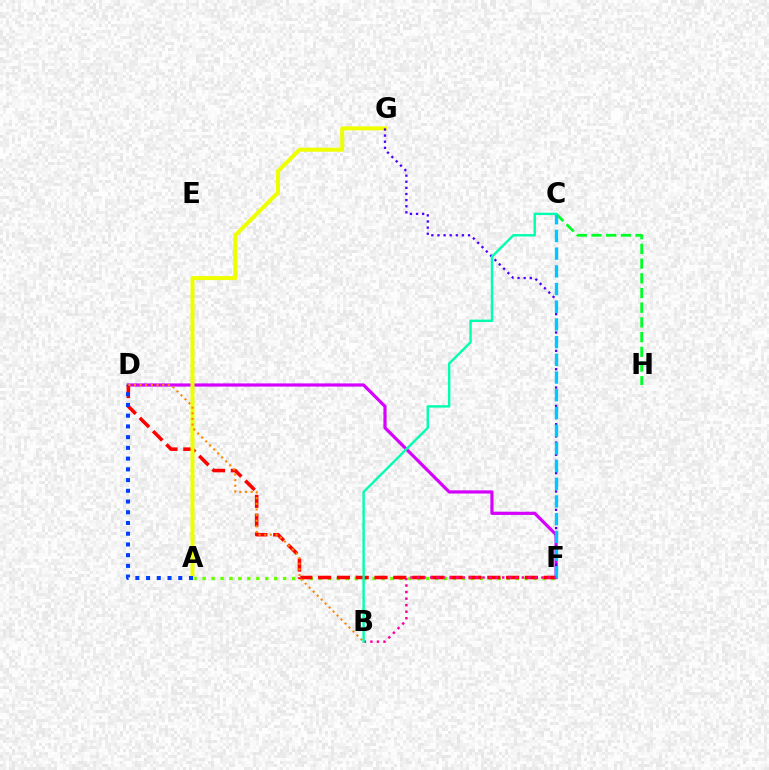{('C', 'H'): [{'color': '#00ff27', 'line_style': 'dashed', 'thickness': 2.0}], ('A', 'F'): [{'color': '#66ff00', 'line_style': 'dotted', 'thickness': 2.43}], ('D', 'F'): [{'color': '#d600ff', 'line_style': 'solid', 'thickness': 2.29}, {'color': '#ff0000', 'line_style': 'dashed', 'thickness': 2.55}], ('A', 'G'): [{'color': '#eeff00', 'line_style': 'solid', 'thickness': 2.89}], ('F', 'G'): [{'color': '#4f00ff', 'line_style': 'dotted', 'thickness': 1.66}], ('C', 'F'): [{'color': '#00c7ff', 'line_style': 'dashed', 'thickness': 2.41}], ('B', 'F'): [{'color': '#ff00a0', 'line_style': 'dotted', 'thickness': 1.78}], ('A', 'D'): [{'color': '#003fff', 'line_style': 'dotted', 'thickness': 2.91}], ('B', 'D'): [{'color': '#ff8800', 'line_style': 'dotted', 'thickness': 1.53}], ('B', 'C'): [{'color': '#00ffaf', 'line_style': 'solid', 'thickness': 1.74}]}